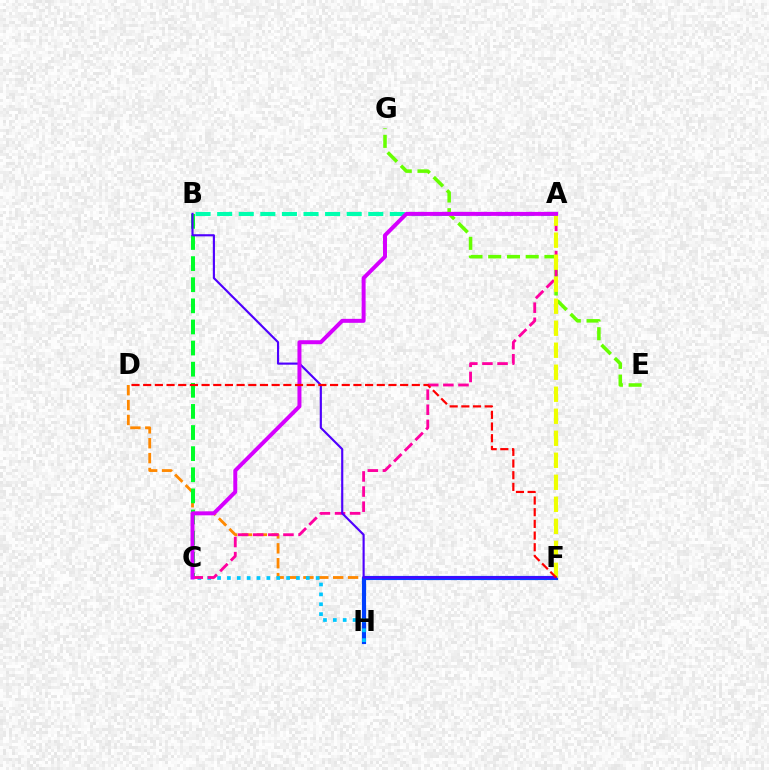{('A', 'B'): [{'color': '#00ffaf', 'line_style': 'dashed', 'thickness': 2.93}], ('D', 'F'): [{'color': '#ff8800', 'line_style': 'dashed', 'thickness': 2.02}, {'color': '#ff0000', 'line_style': 'dashed', 'thickness': 1.59}], ('B', 'C'): [{'color': '#00ff27', 'line_style': 'dashed', 'thickness': 2.87}], ('F', 'H'): [{'color': '#003fff', 'line_style': 'solid', 'thickness': 2.98}], ('C', 'H'): [{'color': '#00c7ff', 'line_style': 'dotted', 'thickness': 2.68}], ('E', 'G'): [{'color': '#66ff00', 'line_style': 'dashed', 'thickness': 2.55}], ('A', 'C'): [{'color': '#ff00a0', 'line_style': 'dashed', 'thickness': 2.05}, {'color': '#d600ff', 'line_style': 'solid', 'thickness': 2.86}], ('A', 'F'): [{'color': '#eeff00', 'line_style': 'dashed', 'thickness': 2.99}], ('B', 'F'): [{'color': '#4f00ff', 'line_style': 'solid', 'thickness': 1.54}]}